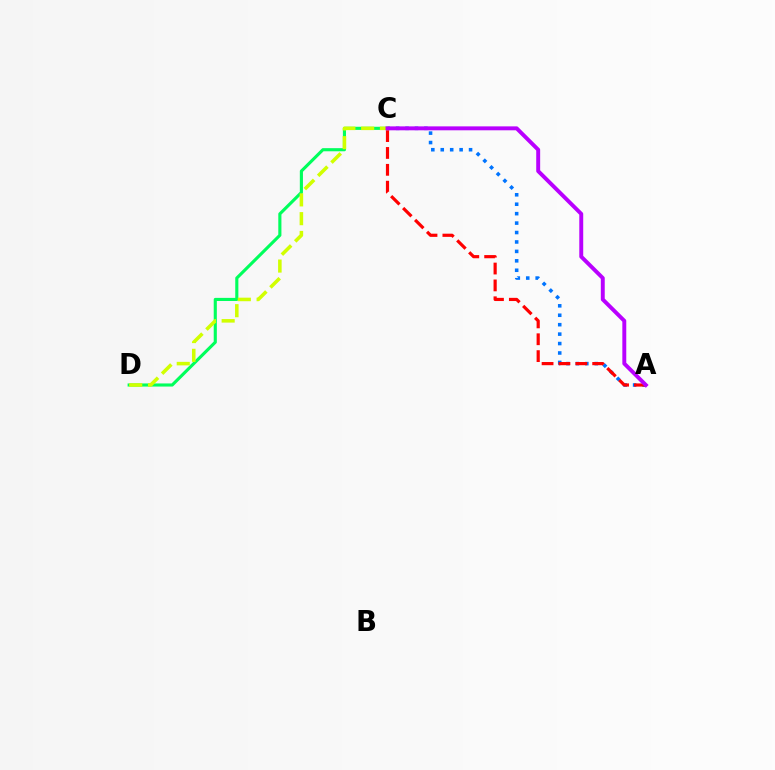{('A', 'C'): [{'color': '#0074ff', 'line_style': 'dotted', 'thickness': 2.56}, {'color': '#ff0000', 'line_style': 'dashed', 'thickness': 2.29}, {'color': '#b900ff', 'line_style': 'solid', 'thickness': 2.83}], ('C', 'D'): [{'color': '#00ff5c', 'line_style': 'solid', 'thickness': 2.25}, {'color': '#d1ff00', 'line_style': 'dashed', 'thickness': 2.55}]}